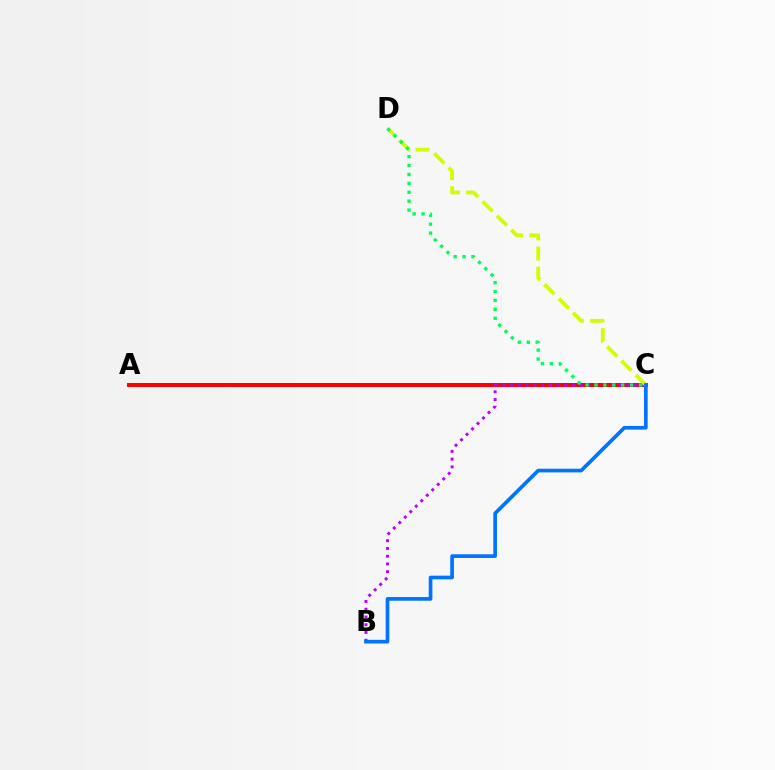{('A', 'C'): [{'color': '#ff0000', 'line_style': 'solid', 'thickness': 2.88}], ('B', 'C'): [{'color': '#b900ff', 'line_style': 'dotted', 'thickness': 2.1}, {'color': '#0074ff', 'line_style': 'solid', 'thickness': 2.65}], ('C', 'D'): [{'color': '#d1ff00', 'line_style': 'dashed', 'thickness': 2.74}, {'color': '#00ff5c', 'line_style': 'dotted', 'thickness': 2.42}]}